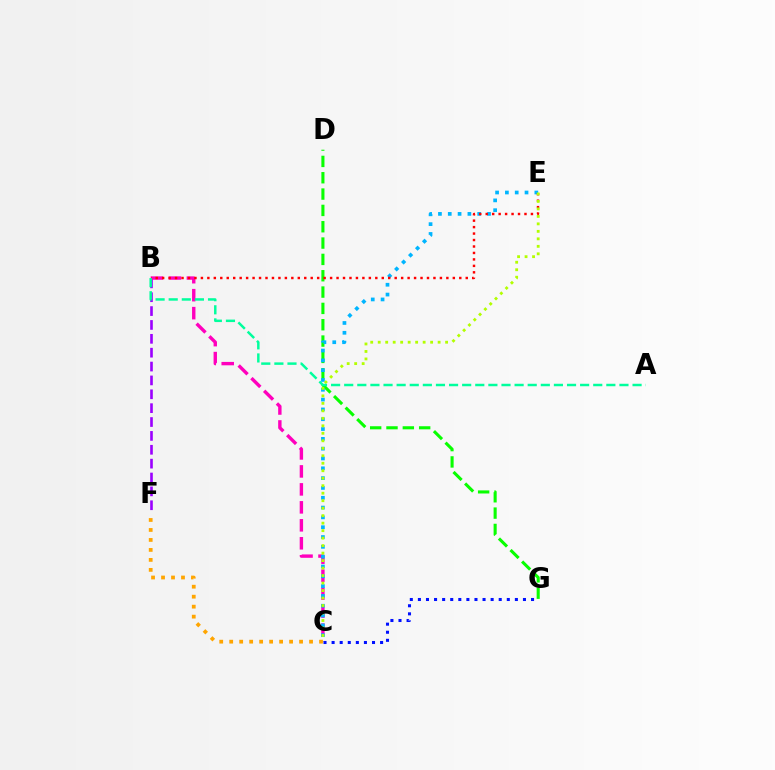{('B', 'F'): [{'color': '#9b00ff', 'line_style': 'dashed', 'thickness': 1.88}], ('D', 'G'): [{'color': '#08ff00', 'line_style': 'dashed', 'thickness': 2.22}], ('B', 'C'): [{'color': '#ff00bd', 'line_style': 'dashed', 'thickness': 2.44}], ('C', 'G'): [{'color': '#0010ff', 'line_style': 'dotted', 'thickness': 2.2}], ('C', 'E'): [{'color': '#00b5ff', 'line_style': 'dotted', 'thickness': 2.67}, {'color': '#b3ff00', 'line_style': 'dotted', 'thickness': 2.03}], ('B', 'E'): [{'color': '#ff0000', 'line_style': 'dotted', 'thickness': 1.76}], ('C', 'F'): [{'color': '#ffa500', 'line_style': 'dotted', 'thickness': 2.71}], ('A', 'B'): [{'color': '#00ff9d', 'line_style': 'dashed', 'thickness': 1.78}]}